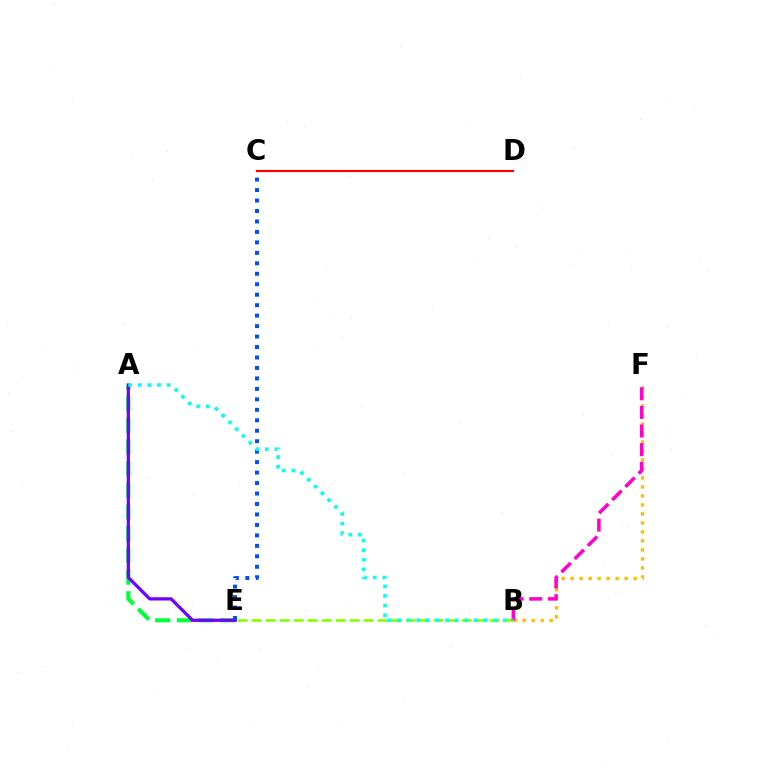{('A', 'E'): [{'color': '#00ff39', 'line_style': 'dashed', 'thickness': 2.94}, {'color': '#7200ff', 'line_style': 'solid', 'thickness': 2.34}], ('B', 'F'): [{'color': '#ffbd00', 'line_style': 'dotted', 'thickness': 2.44}, {'color': '#ff00cf', 'line_style': 'dashed', 'thickness': 2.53}], ('C', 'E'): [{'color': '#004bff', 'line_style': 'dotted', 'thickness': 2.84}], ('B', 'E'): [{'color': '#84ff00', 'line_style': 'dashed', 'thickness': 1.9}], ('C', 'D'): [{'color': '#ff0000', 'line_style': 'solid', 'thickness': 1.54}], ('A', 'B'): [{'color': '#00fff6', 'line_style': 'dotted', 'thickness': 2.61}]}